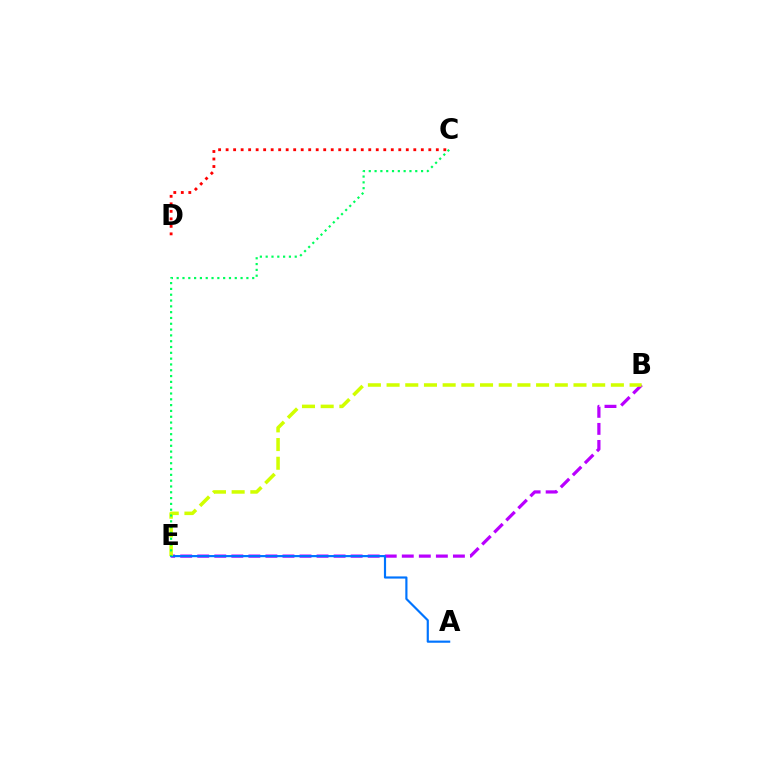{('B', 'E'): [{'color': '#b900ff', 'line_style': 'dashed', 'thickness': 2.32}, {'color': '#d1ff00', 'line_style': 'dashed', 'thickness': 2.54}], ('A', 'E'): [{'color': '#0074ff', 'line_style': 'solid', 'thickness': 1.56}], ('C', 'D'): [{'color': '#ff0000', 'line_style': 'dotted', 'thickness': 2.04}], ('C', 'E'): [{'color': '#00ff5c', 'line_style': 'dotted', 'thickness': 1.58}]}